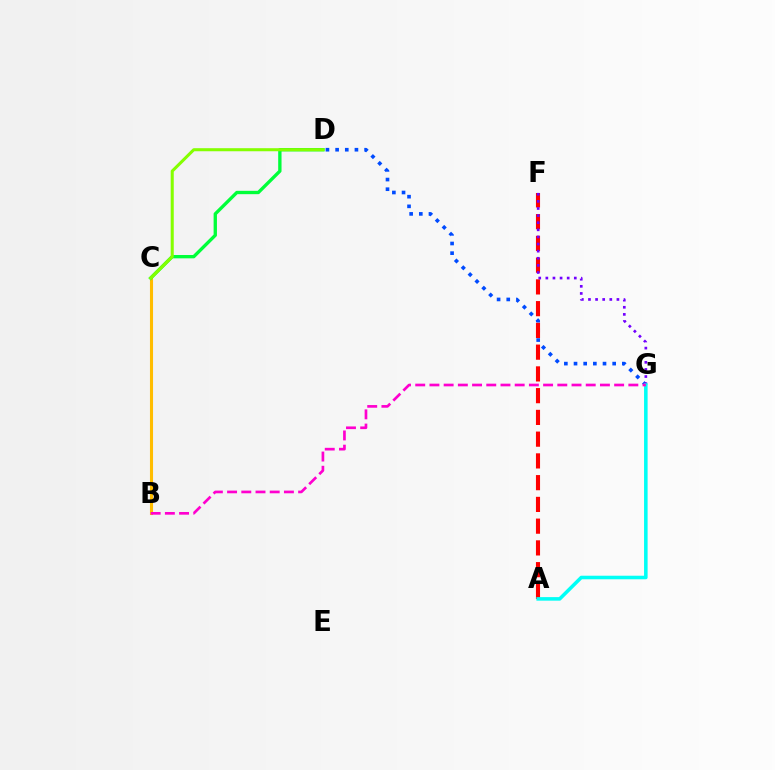{('D', 'G'): [{'color': '#004bff', 'line_style': 'dotted', 'thickness': 2.63}], ('B', 'C'): [{'color': '#ffbd00', 'line_style': 'solid', 'thickness': 2.22}], ('A', 'F'): [{'color': '#ff0000', 'line_style': 'dashed', 'thickness': 2.95}], ('F', 'G'): [{'color': '#7200ff', 'line_style': 'dotted', 'thickness': 1.93}], ('C', 'D'): [{'color': '#00ff39', 'line_style': 'solid', 'thickness': 2.41}, {'color': '#84ff00', 'line_style': 'solid', 'thickness': 2.2}], ('A', 'G'): [{'color': '#00fff6', 'line_style': 'solid', 'thickness': 2.56}], ('B', 'G'): [{'color': '#ff00cf', 'line_style': 'dashed', 'thickness': 1.93}]}